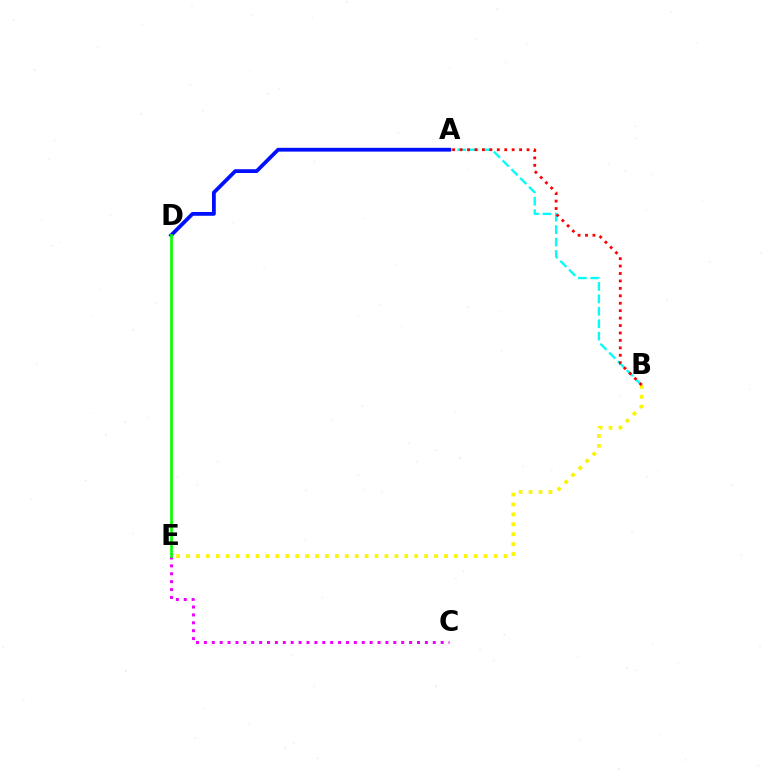{('A', 'B'): [{'color': '#00fff6', 'line_style': 'dashed', 'thickness': 1.69}, {'color': '#ff0000', 'line_style': 'dotted', 'thickness': 2.02}], ('B', 'E'): [{'color': '#fcf500', 'line_style': 'dotted', 'thickness': 2.7}], ('A', 'D'): [{'color': '#0010ff', 'line_style': 'solid', 'thickness': 2.72}], ('C', 'E'): [{'color': '#ee00ff', 'line_style': 'dotted', 'thickness': 2.14}], ('D', 'E'): [{'color': '#08ff00', 'line_style': 'solid', 'thickness': 1.94}]}